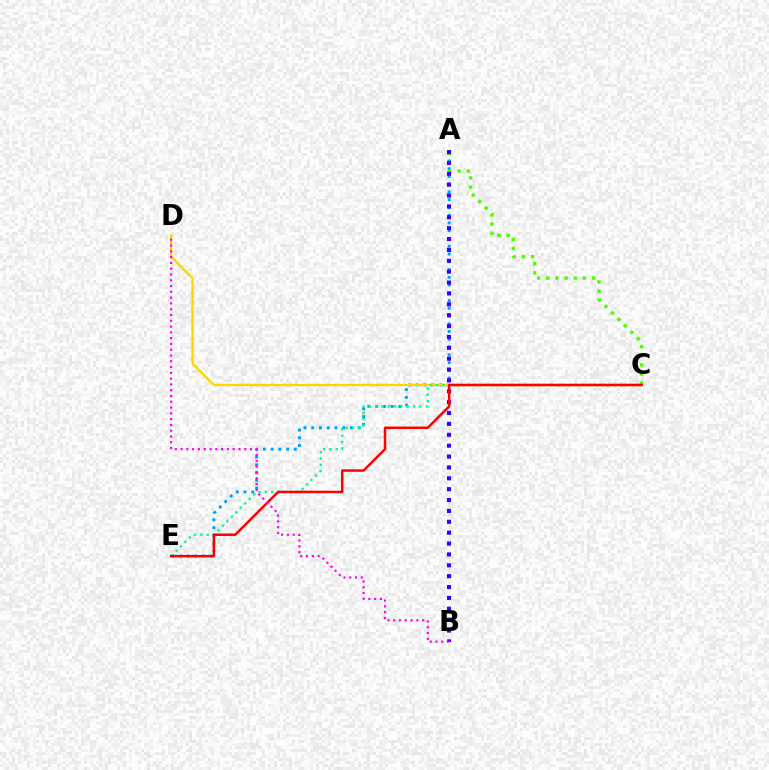{('A', 'E'): [{'color': '#009eff', 'line_style': 'dotted', 'thickness': 2.11}], ('C', 'D'): [{'color': '#ffd500', 'line_style': 'solid', 'thickness': 1.67}], ('A', 'C'): [{'color': '#4fff00', 'line_style': 'dotted', 'thickness': 2.49}], ('A', 'B'): [{'color': '#3700ff', 'line_style': 'dotted', 'thickness': 2.95}], ('C', 'E'): [{'color': '#00ff86', 'line_style': 'dotted', 'thickness': 1.72}, {'color': '#ff0000', 'line_style': 'solid', 'thickness': 1.79}], ('B', 'D'): [{'color': '#ff00ed', 'line_style': 'dotted', 'thickness': 1.57}]}